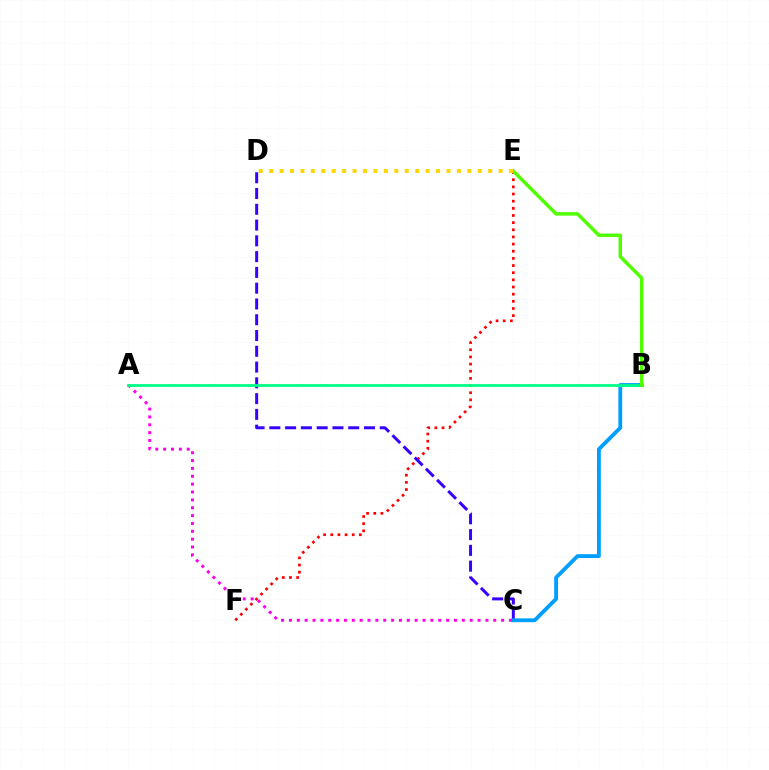{('E', 'F'): [{'color': '#ff0000', 'line_style': 'dotted', 'thickness': 1.94}], ('C', 'D'): [{'color': '#3700ff', 'line_style': 'dashed', 'thickness': 2.14}], ('B', 'C'): [{'color': '#009eff', 'line_style': 'solid', 'thickness': 2.76}], ('A', 'C'): [{'color': '#ff00ed', 'line_style': 'dotted', 'thickness': 2.14}], ('A', 'B'): [{'color': '#00ff86', 'line_style': 'solid', 'thickness': 2.01}], ('B', 'E'): [{'color': '#4fff00', 'line_style': 'solid', 'thickness': 2.5}], ('D', 'E'): [{'color': '#ffd500', 'line_style': 'dotted', 'thickness': 2.83}]}